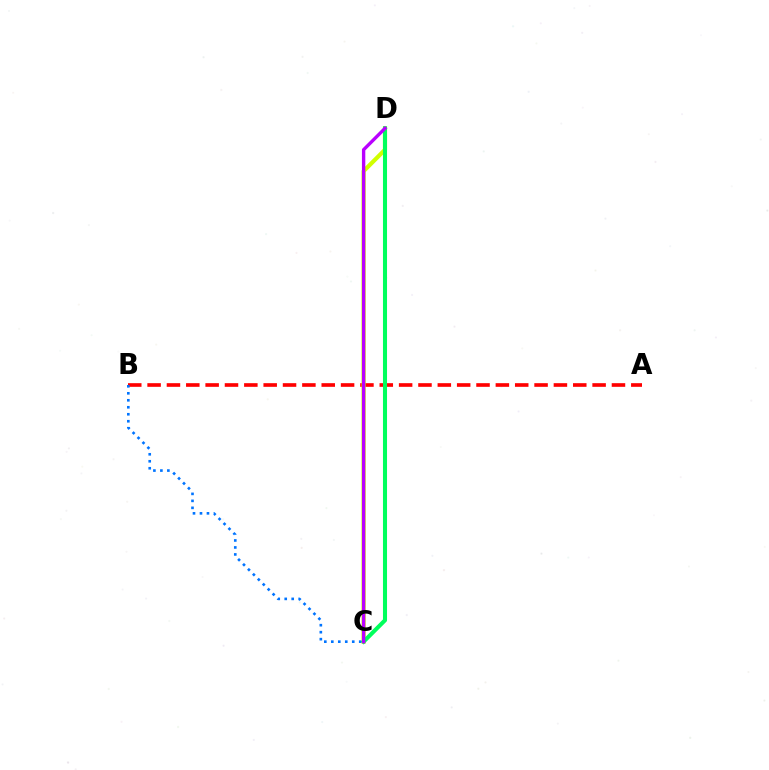{('A', 'B'): [{'color': '#ff0000', 'line_style': 'dashed', 'thickness': 2.63}], ('B', 'C'): [{'color': '#0074ff', 'line_style': 'dotted', 'thickness': 1.9}], ('C', 'D'): [{'color': '#d1ff00', 'line_style': 'solid', 'thickness': 2.99}, {'color': '#00ff5c', 'line_style': 'solid', 'thickness': 2.92}, {'color': '#b900ff', 'line_style': 'solid', 'thickness': 2.42}]}